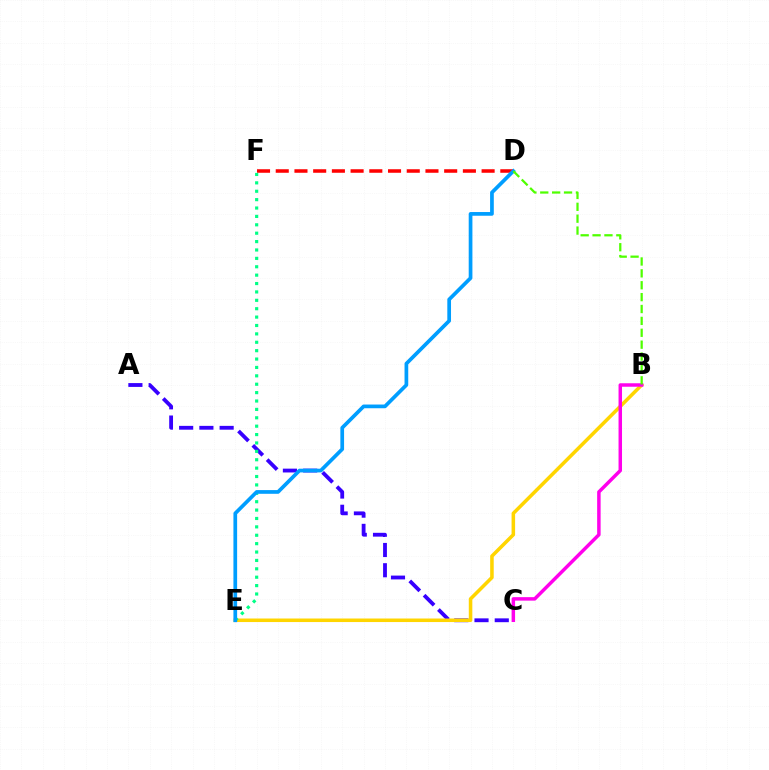{('A', 'C'): [{'color': '#3700ff', 'line_style': 'dashed', 'thickness': 2.75}], ('D', 'F'): [{'color': '#ff0000', 'line_style': 'dashed', 'thickness': 2.54}], ('B', 'E'): [{'color': '#ffd500', 'line_style': 'solid', 'thickness': 2.55}], ('B', 'C'): [{'color': '#ff00ed', 'line_style': 'solid', 'thickness': 2.5}], ('E', 'F'): [{'color': '#00ff86', 'line_style': 'dotted', 'thickness': 2.28}], ('D', 'E'): [{'color': '#009eff', 'line_style': 'solid', 'thickness': 2.67}], ('B', 'D'): [{'color': '#4fff00', 'line_style': 'dashed', 'thickness': 1.61}]}